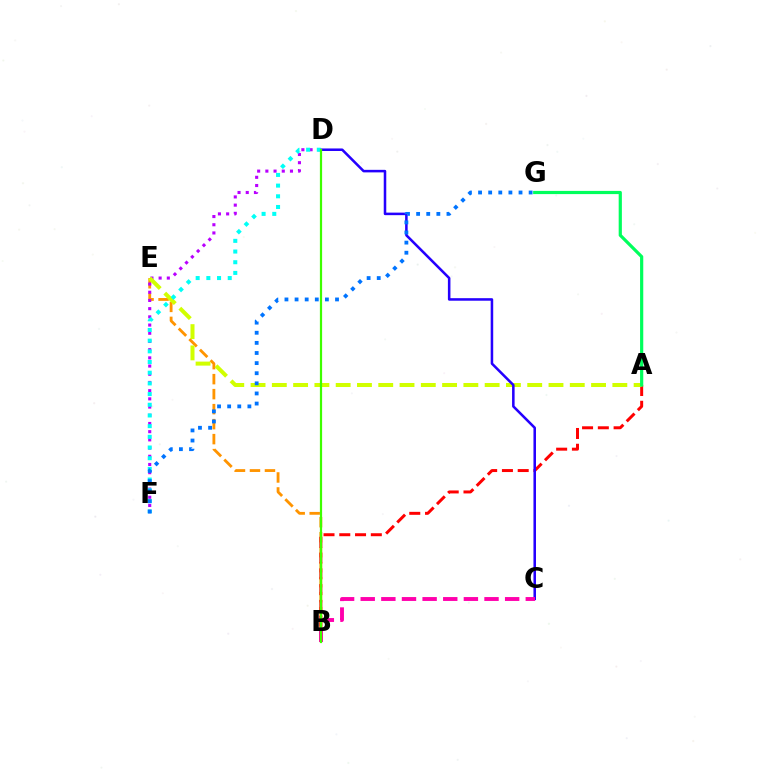{('B', 'E'): [{'color': '#ff9400', 'line_style': 'dashed', 'thickness': 2.04}], ('A', 'B'): [{'color': '#ff0000', 'line_style': 'dashed', 'thickness': 2.14}], ('D', 'F'): [{'color': '#b900ff', 'line_style': 'dotted', 'thickness': 2.23}, {'color': '#00fff6', 'line_style': 'dotted', 'thickness': 2.9}], ('A', 'E'): [{'color': '#d1ff00', 'line_style': 'dashed', 'thickness': 2.89}], ('C', 'D'): [{'color': '#2500ff', 'line_style': 'solid', 'thickness': 1.83}], ('B', 'C'): [{'color': '#ff00ac', 'line_style': 'dashed', 'thickness': 2.8}], ('A', 'G'): [{'color': '#00ff5c', 'line_style': 'solid', 'thickness': 2.3}], ('F', 'G'): [{'color': '#0074ff', 'line_style': 'dotted', 'thickness': 2.75}], ('B', 'D'): [{'color': '#3dff00', 'line_style': 'solid', 'thickness': 1.6}]}